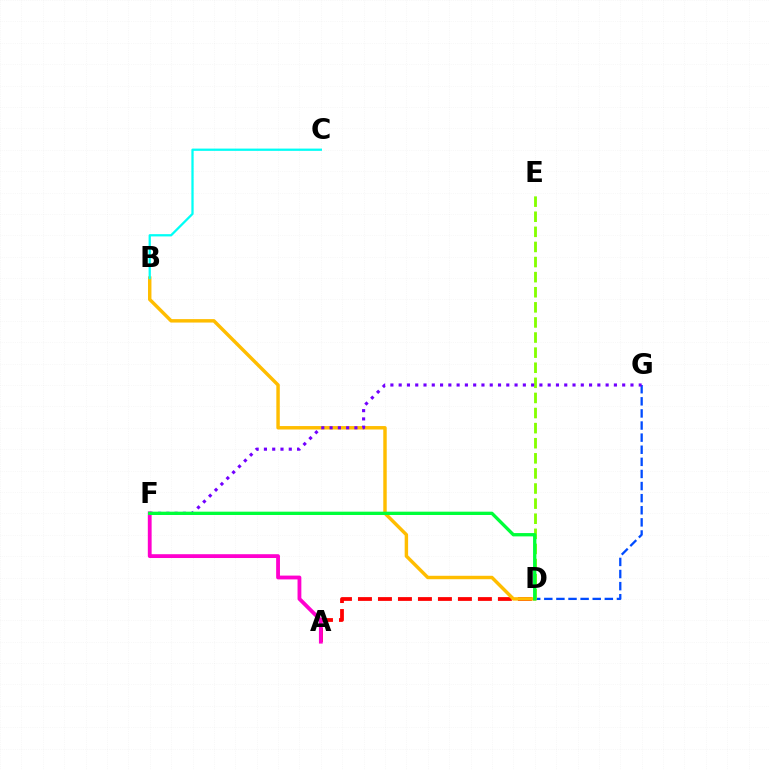{('D', 'G'): [{'color': '#004bff', 'line_style': 'dashed', 'thickness': 1.64}], ('D', 'E'): [{'color': '#84ff00', 'line_style': 'dashed', 'thickness': 2.05}], ('A', 'D'): [{'color': '#ff0000', 'line_style': 'dashed', 'thickness': 2.72}], ('B', 'D'): [{'color': '#ffbd00', 'line_style': 'solid', 'thickness': 2.48}], ('B', 'C'): [{'color': '#00fff6', 'line_style': 'solid', 'thickness': 1.63}], ('F', 'G'): [{'color': '#7200ff', 'line_style': 'dotted', 'thickness': 2.25}], ('A', 'F'): [{'color': '#ff00cf', 'line_style': 'solid', 'thickness': 2.75}], ('D', 'F'): [{'color': '#00ff39', 'line_style': 'solid', 'thickness': 2.39}]}